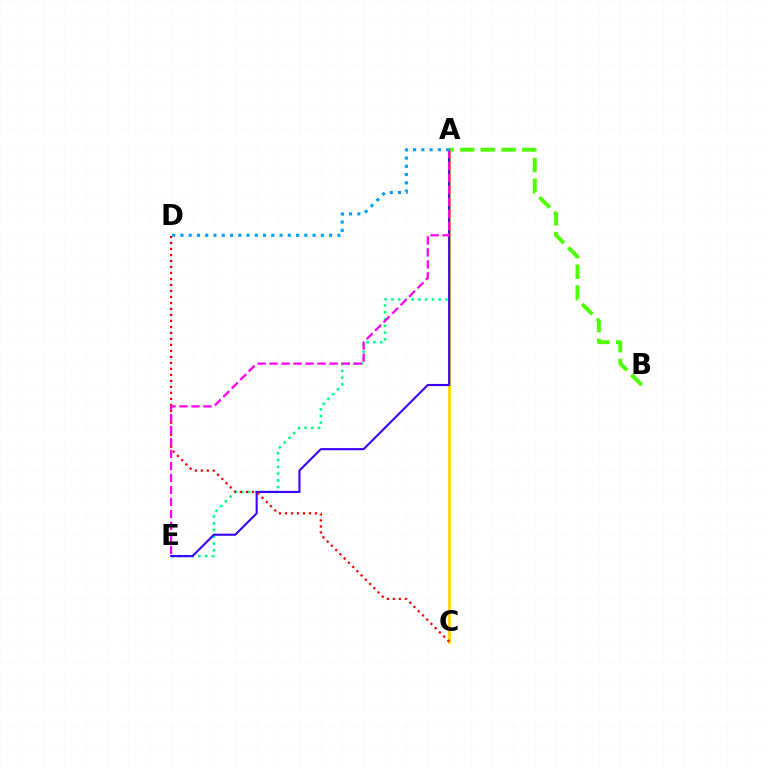{('A', 'E'): [{'color': '#00ff86', 'line_style': 'dotted', 'thickness': 1.84}, {'color': '#3700ff', 'line_style': 'solid', 'thickness': 1.52}, {'color': '#ff00ed', 'line_style': 'dashed', 'thickness': 1.63}], ('A', 'C'): [{'color': '#ffd500', 'line_style': 'solid', 'thickness': 1.99}], ('C', 'D'): [{'color': '#ff0000', 'line_style': 'dotted', 'thickness': 1.63}], ('A', 'B'): [{'color': '#4fff00', 'line_style': 'dashed', 'thickness': 2.82}], ('A', 'D'): [{'color': '#009eff', 'line_style': 'dotted', 'thickness': 2.24}]}